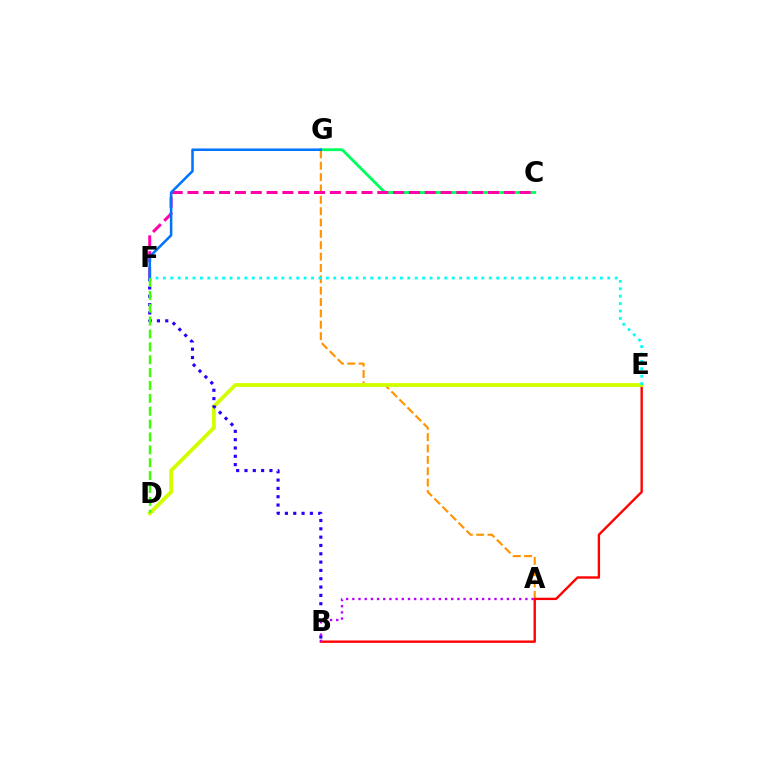{('C', 'G'): [{'color': '#00ff5c', 'line_style': 'solid', 'thickness': 2.03}], ('A', 'G'): [{'color': '#ff9400', 'line_style': 'dashed', 'thickness': 1.54}], ('B', 'E'): [{'color': '#ff0000', 'line_style': 'solid', 'thickness': 1.71}], ('D', 'E'): [{'color': '#d1ff00', 'line_style': 'solid', 'thickness': 2.75}], ('E', 'F'): [{'color': '#00fff6', 'line_style': 'dotted', 'thickness': 2.01}], ('B', 'F'): [{'color': '#2500ff', 'line_style': 'dotted', 'thickness': 2.26}], ('C', 'F'): [{'color': '#ff00ac', 'line_style': 'dashed', 'thickness': 2.15}], ('F', 'G'): [{'color': '#0074ff', 'line_style': 'solid', 'thickness': 1.83}], ('A', 'B'): [{'color': '#b900ff', 'line_style': 'dotted', 'thickness': 1.68}], ('D', 'F'): [{'color': '#3dff00', 'line_style': 'dashed', 'thickness': 1.75}]}